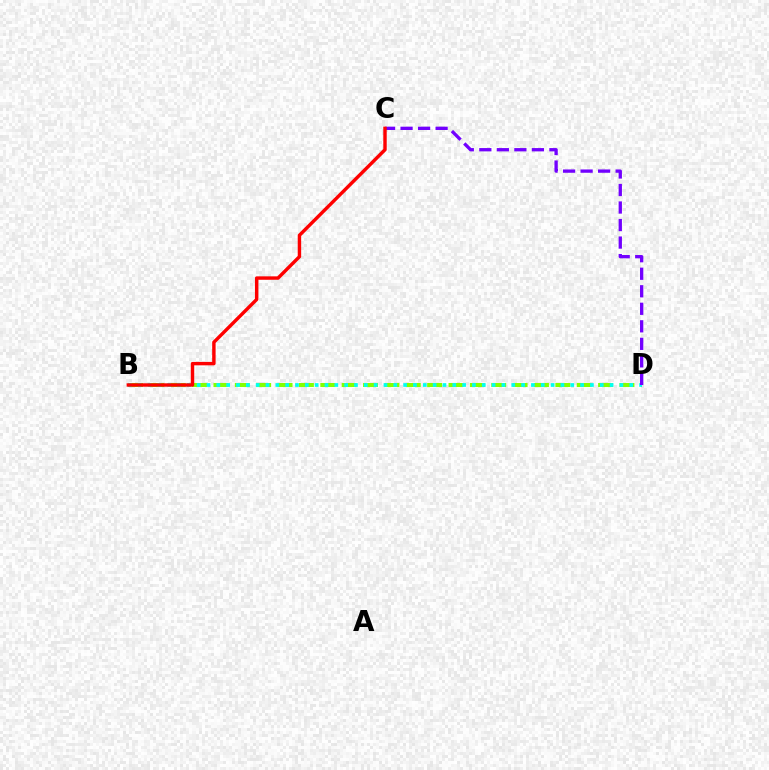{('B', 'D'): [{'color': '#84ff00', 'line_style': 'dashed', 'thickness': 2.9}, {'color': '#00fff6', 'line_style': 'dotted', 'thickness': 2.67}], ('C', 'D'): [{'color': '#7200ff', 'line_style': 'dashed', 'thickness': 2.38}], ('B', 'C'): [{'color': '#ff0000', 'line_style': 'solid', 'thickness': 2.47}]}